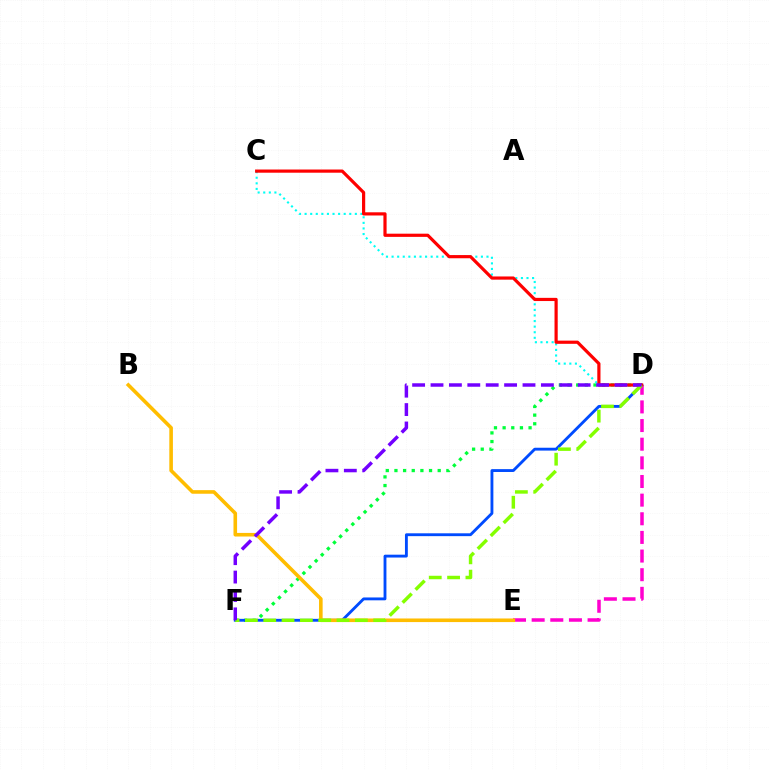{('D', 'E'): [{'color': '#ff00cf', 'line_style': 'dashed', 'thickness': 2.53}], ('D', 'F'): [{'color': '#00ff39', 'line_style': 'dotted', 'thickness': 2.35}, {'color': '#004bff', 'line_style': 'solid', 'thickness': 2.06}, {'color': '#84ff00', 'line_style': 'dashed', 'thickness': 2.49}, {'color': '#7200ff', 'line_style': 'dashed', 'thickness': 2.5}], ('B', 'E'): [{'color': '#ffbd00', 'line_style': 'solid', 'thickness': 2.59}], ('C', 'D'): [{'color': '#00fff6', 'line_style': 'dotted', 'thickness': 1.52}, {'color': '#ff0000', 'line_style': 'solid', 'thickness': 2.3}]}